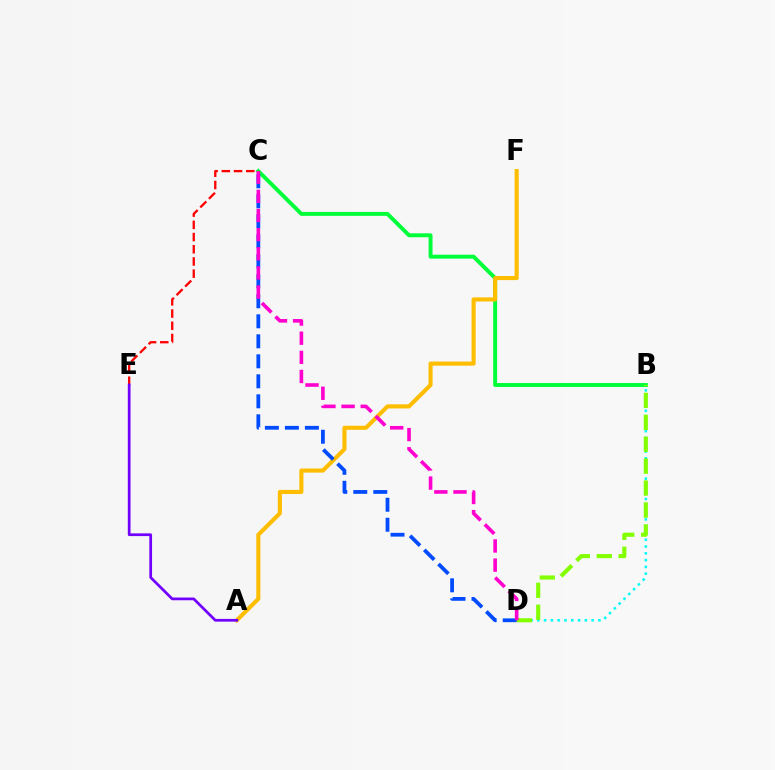{('B', 'D'): [{'color': '#00fff6', 'line_style': 'dotted', 'thickness': 1.84}, {'color': '#84ff00', 'line_style': 'dashed', 'thickness': 2.98}], ('C', 'E'): [{'color': '#ff0000', 'line_style': 'dashed', 'thickness': 1.66}], ('B', 'C'): [{'color': '#00ff39', 'line_style': 'solid', 'thickness': 2.83}], ('A', 'F'): [{'color': '#ffbd00', 'line_style': 'solid', 'thickness': 2.95}], ('C', 'D'): [{'color': '#004bff', 'line_style': 'dashed', 'thickness': 2.72}, {'color': '#ff00cf', 'line_style': 'dashed', 'thickness': 2.6}], ('A', 'E'): [{'color': '#7200ff', 'line_style': 'solid', 'thickness': 1.96}]}